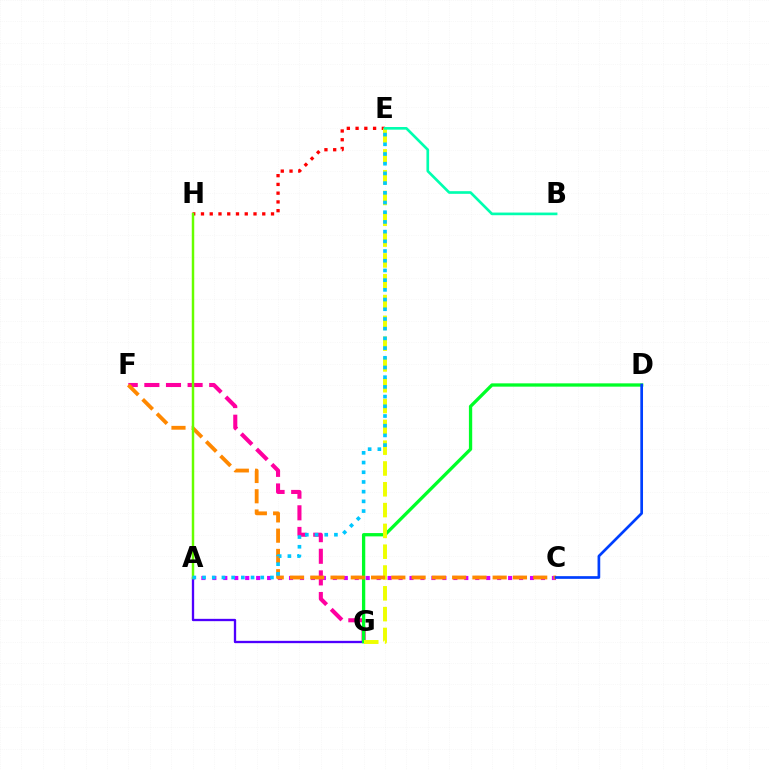{('F', 'G'): [{'color': '#ff00a0', 'line_style': 'dashed', 'thickness': 2.94}], ('E', 'H'): [{'color': '#ff0000', 'line_style': 'dotted', 'thickness': 2.38}], ('A', 'C'): [{'color': '#d600ff', 'line_style': 'dotted', 'thickness': 2.98}], ('A', 'G'): [{'color': '#4f00ff', 'line_style': 'solid', 'thickness': 1.67}], ('D', 'G'): [{'color': '#00ff27', 'line_style': 'solid', 'thickness': 2.37}], ('E', 'G'): [{'color': '#eeff00', 'line_style': 'dashed', 'thickness': 2.83}], ('B', 'E'): [{'color': '#00ffaf', 'line_style': 'solid', 'thickness': 1.91}], ('C', 'F'): [{'color': '#ff8800', 'line_style': 'dashed', 'thickness': 2.75}], ('C', 'D'): [{'color': '#003fff', 'line_style': 'solid', 'thickness': 1.94}], ('A', 'H'): [{'color': '#66ff00', 'line_style': 'solid', 'thickness': 1.78}], ('A', 'E'): [{'color': '#00c7ff', 'line_style': 'dotted', 'thickness': 2.64}]}